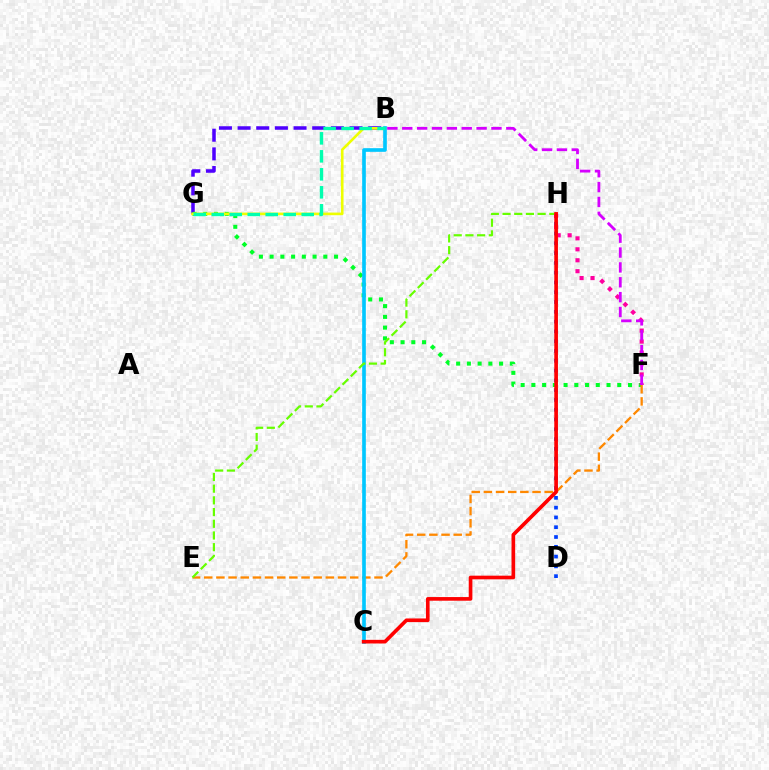{('B', 'G'): [{'color': '#4f00ff', 'line_style': 'dashed', 'thickness': 2.53}, {'color': '#eeff00', 'line_style': 'solid', 'thickness': 1.9}, {'color': '#00ffaf', 'line_style': 'dashed', 'thickness': 2.44}], ('F', 'G'): [{'color': '#00ff27', 'line_style': 'dotted', 'thickness': 2.92}], ('D', 'H'): [{'color': '#003fff', 'line_style': 'dotted', 'thickness': 2.66}], ('E', 'F'): [{'color': '#ff8800', 'line_style': 'dashed', 'thickness': 1.65}], ('B', 'C'): [{'color': '#00c7ff', 'line_style': 'solid', 'thickness': 2.63}], ('E', 'H'): [{'color': '#66ff00', 'line_style': 'dashed', 'thickness': 1.59}], ('F', 'H'): [{'color': '#ff00a0', 'line_style': 'dotted', 'thickness': 2.97}], ('C', 'H'): [{'color': '#ff0000', 'line_style': 'solid', 'thickness': 2.63}], ('B', 'F'): [{'color': '#d600ff', 'line_style': 'dashed', 'thickness': 2.02}]}